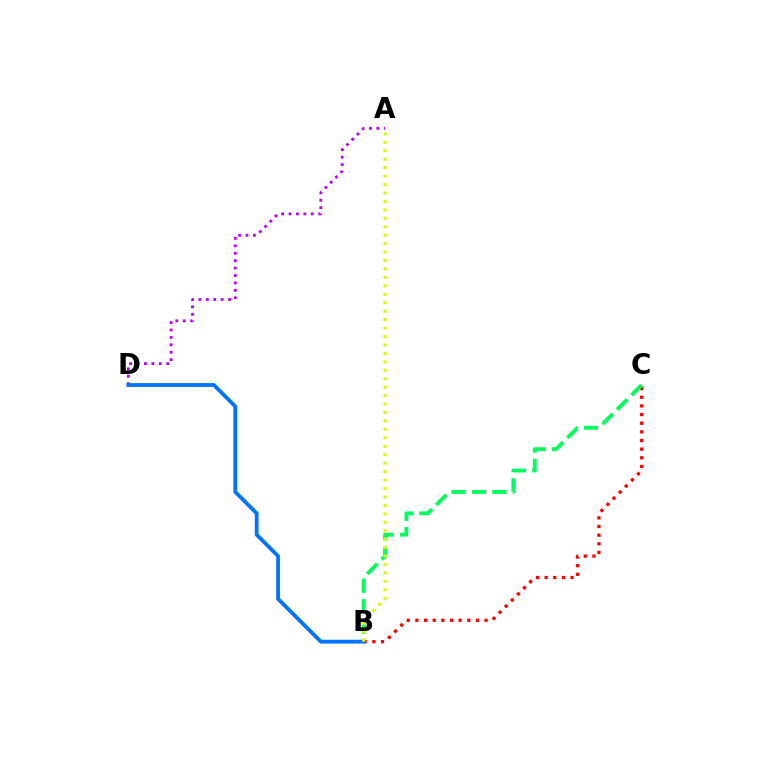{('A', 'D'): [{'color': '#b900ff', 'line_style': 'dotted', 'thickness': 2.01}], ('B', 'C'): [{'color': '#ff0000', 'line_style': 'dotted', 'thickness': 2.35}, {'color': '#00ff5c', 'line_style': 'dashed', 'thickness': 2.78}], ('B', 'D'): [{'color': '#0074ff', 'line_style': 'solid', 'thickness': 2.74}], ('A', 'B'): [{'color': '#d1ff00', 'line_style': 'dotted', 'thickness': 2.29}]}